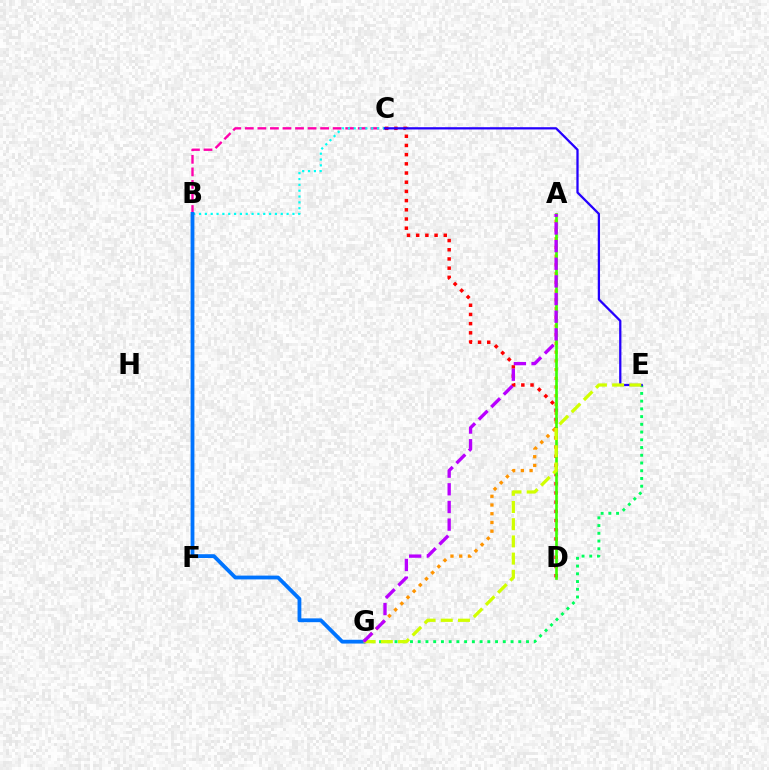{('C', 'D'): [{'color': '#ff0000', 'line_style': 'dotted', 'thickness': 2.5}], ('E', 'G'): [{'color': '#00ff5c', 'line_style': 'dotted', 'thickness': 2.1}, {'color': '#d1ff00', 'line_style': 'dashed', 'thickness': 2.34}], ('B', 'C'): [{'color': '#ff00ac', 'line_style': 'dashed', 'thickness': 1.7}, {'color': '#00fff6', 'line_style': 'dotted', 'thickness': 1.59}], ('A', 'G'): [{'color': '#ff9400', 'line_style': 'dotted', 'thickness': 2.37}, {'color': '#b900ff', 'line_style': 'dashed', 'thickness': 2.4}], ('B', 'G'): [{'color': '#0074ff', 'line_style': 'solid', 'thickness': 2.74}], ('C', 'E'): [{'color': '#2500ff', 'line_style': 'solid', 'thickness': 1.63}], ('A', 'D'): [{'color': '#3dff00', 'line_style': 'solid', 'thickness': 1.91}]}